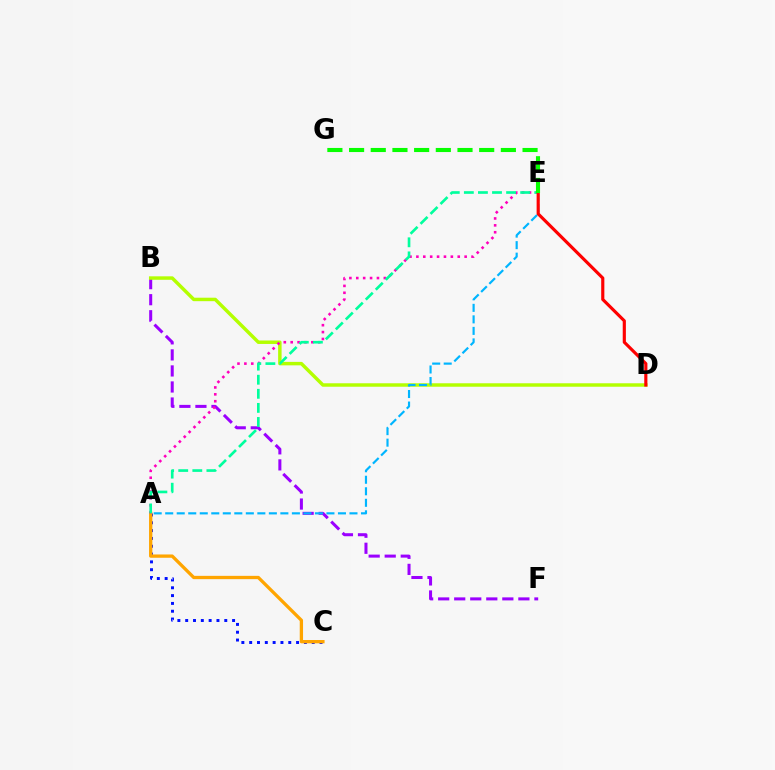{('B', 'F'): [{'color': '#9b00ff', 'line_style': 'dashed', 'thickness': 2.18}], ('B', 'D'): [{'color': '#b3ff00', 'line_style': 'solid', 'thickness': 2.49}], ('A', 'E'): [{'color': '#00b5ff', 'line_style': 'dashed', 'thickness': 1.56}, {'color': '#ff00bd', 'line_style': 'dotted', 'thickness': 1.87}, {'color': '#00ff9d', 'line_style': 'dashed', 'thickness': 1.91}], ('A', 'C'): [{'color': '#0010ff', 'line_style': 'dotted', 'thickness': 2.12}, {'color': '#ffa500', 'line_style': 'solid', 'thickness': 2.38}], ('D', 'E'): [{'color': '#ff0000', 'line_style': 'solid', 'thickness': 2.27}], ('E', 'G'): [{'color': '#08ff00', 'line_style': 'dashed', 'thickness': 2.95}]}